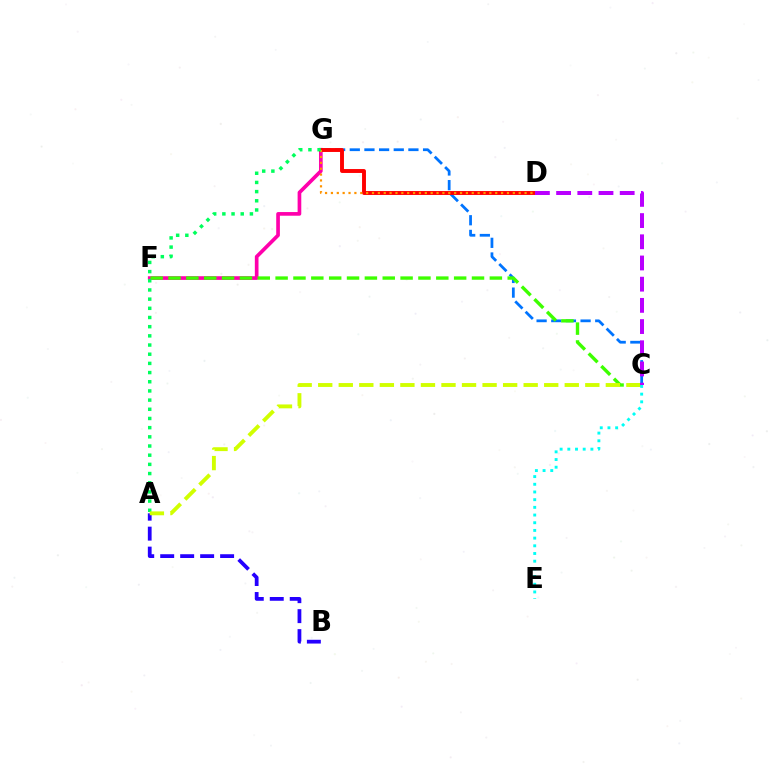{('F', 'G'): [{'color': '#ff00ac', 'line_style': 'solid', 'thickness': 2.64}], ('C', 'G'): [{'color': '#0074ff', 'line_style': 'dashed', 'thickness': 1.99}], ('A', 'B'): [{'color': '#2500ff', 'line_style': 'dashed', 'thickness': 2.71}], ('D', 'G'): [{'color': '#ff0000', 'line_style': 'solid', 'thickness': 2.81}, {'color': '#ff9400', 'line_style': 'dotted', 'thickness': 1.59}], ('C', 'F'): [{'color': '#3dff00', 'line_style': 'dashed', 'thickness': 2.43}], ('A', 'G'): [{'color': '#00ff5c', 'line_style': 'dotted', 'thickness': 2.49}], ('A', 'C'): [{'color': '#d1ff00', 'line_style': 'dashed', 'thickness': 2.79}], ('C', 'D'): [{'color': '#b900ff', 'line_style': 'dashed', 'thickness': 2.88}], ('C', 'E'): [{'color': '#00fff6', 'line_style': 'dotted', 'thickness': 2.09}]}